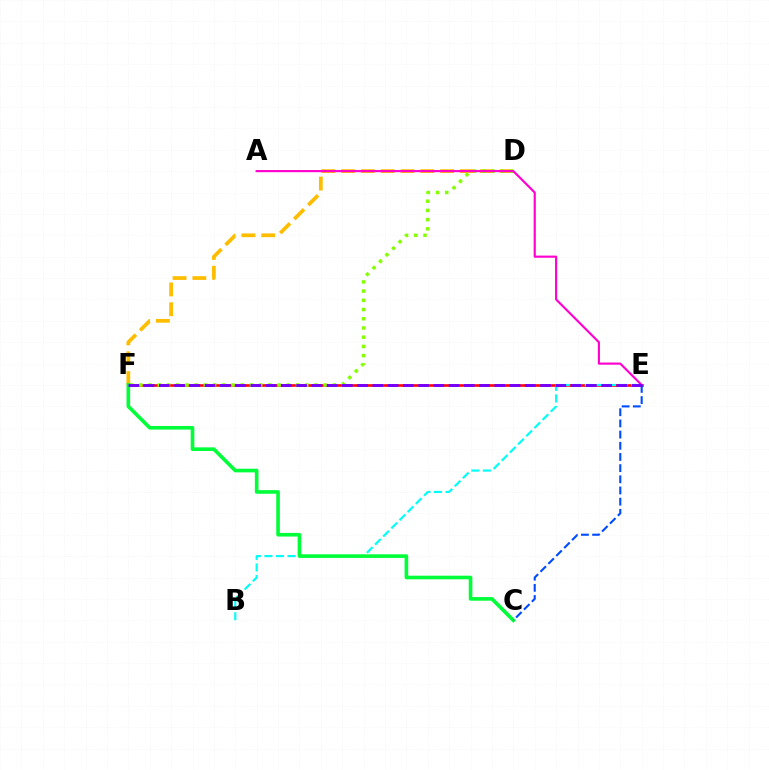{('E', 'F'): [{'color': '#ff0000', 'line_style': 'solid', 'thickness': 1.87}, {'color': '#7200ff', 'line_style': 'dashed', 'thickness': 2.07}], ('B', 'E'): [{'color': '#00fff6', 'line_style': 'dashed', 'thickness': 1.57}], ('D', 'F'): [{'color': '#ffbd00', 'line_style': 'dashed', 'thickness': 2.69}, {'color': '#84ff00', 'line_style': 'dotted', 'thickness': 2.5}], ('C', 'F'): [{'color': '#00ff39', 'line_style': 'solid', 'thickness': 2.61}], ('A', 'E'): [{'color': '#ff00cf', 'line_style': 'solid', 'thickness': 1.55}], ('C', 'E'): [{'color': '#004bff', 'line_style': 'dashed', 'thickness': 1.52}]}